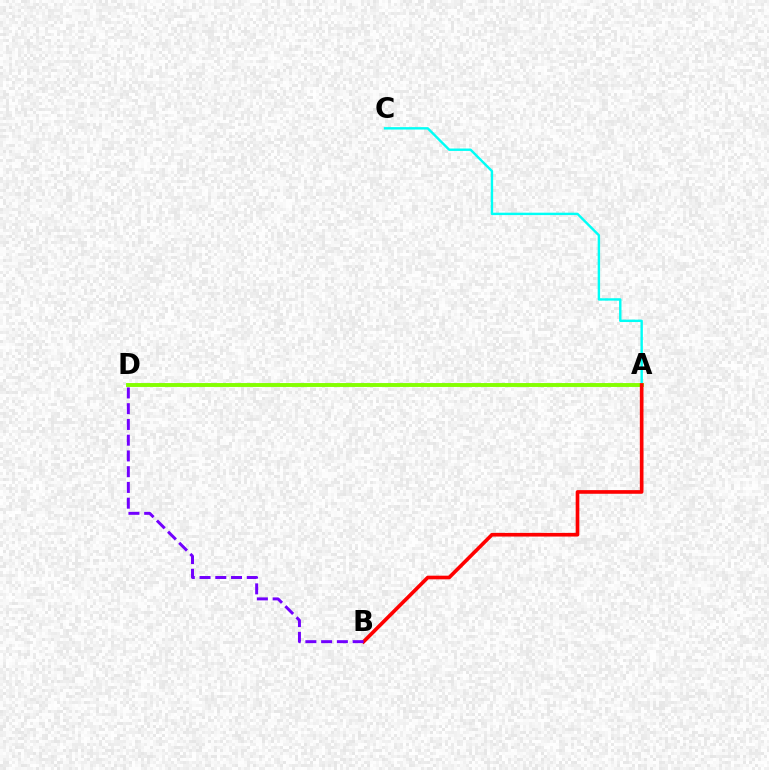{('A', 'C'): [{'color': '#00fff6', 'line_style': 'solid', 'thickness': 1.73}], ('A', 'D'): [{'color': '#84ff00', 'line_style': 'solid', 'thickness': 2.8}], ('A', 'B'): [{'color': '#ff0000', 'line_style': 'solid', 'thickness': 2.63}], ('B', 'D'): [{'color': '#7200ff', 'line_style': 'dashed', 'thickness': 2.14}]}